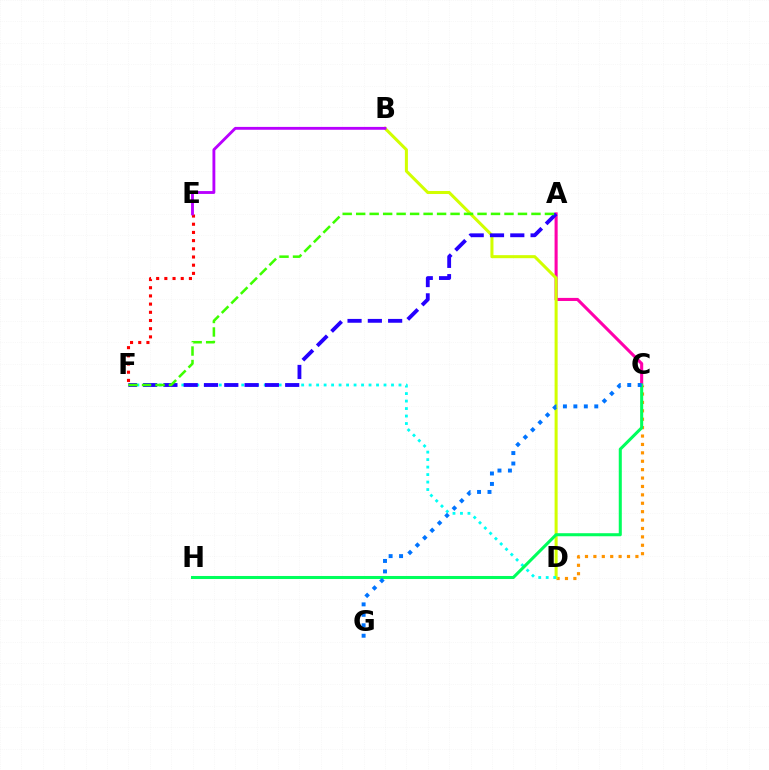{('A', 'C'): [{'color': '#ff00ac', 'line_style': 'solid', 'thickness': 2.22}], ('C', 'D'): [{'color': '#ff9400', 'line_style': 'dotted', 'thickness': 2.28}], ('B', 'D'): [{'color': '#d1ff00', 'line_style': 'solid', 'thickness': 2.19}], ('D', 'F'): [{'color': '#00fff6', 'line_style': 'dotted', 'thickness': 2.03}], ('A', 'F'): [{'color': '#2500ff', 'line_style': 'dashed', 'thickness': 2.76}, {'color': '#3dff00', 'line_style': 'dashed', 'thickness': 1.83}], ('E', 'F'): [{'color': '#ff0000', 'line_style': 'dotted', 'thickness': 2.23}], ('C', 'H'): [{'color': '#00ff5c', 'line_style': 'solid', 'thickness': 2.2}], ('C', 'G'): [{'color': '#0074ff', 'line_style': 'dotted', 'thickness': 2.84}], ('B', 'E'): [{'color': '#b900ff', 'line_style': 'solid', 'thickness': 2.06}]}